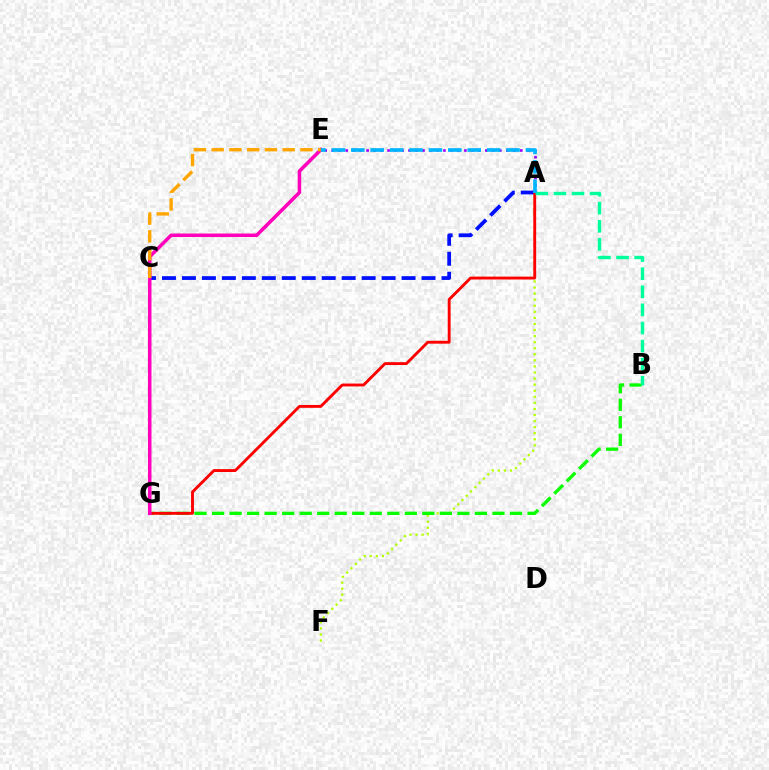{('A', 'C'): [{'color': '#0010ff', 'line_style': 'dashed', 'thickness': 2.71}], ('A', 'E'): [{'color': '#9b00ff', 'line_style': 'dotted', 'thickness': 1.9}, {'color': '#00b5ff', 'line_style': 'dashed', 'thickness': 2.64}], ('A', 'F'): [{'color': '#b3ff00', 'line_style': 'dotted', 'thickness': 1.65}], ('B', 'G'): [{'color': '#08ff00', 'line_style': 'dashed', 'thickness': 2.38}], ('A', 'G'): [{'color': '#ff0000', 'line_style': 'solid', 'thickness': 2.07}], ('A', 'B'): [{'color': '#00ff9d', 'line_style': 'dashed', 'thickness': 2.46}], ('E', 'G'): [{'color': '#ff00bd', 'line_style': 'solid', 'thickness': 2.54}], ('C', 'E'): [{'color': '#ffa500', 'line_style': 'dashed', 'thickness': 2.41}]}